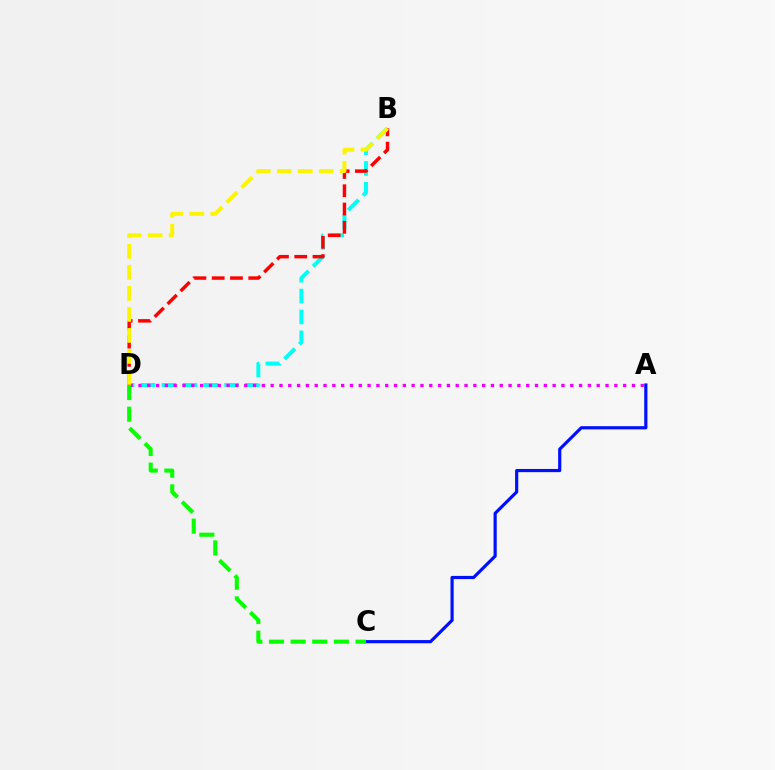{('A', 'C'): [{'color': '#0010ff', 'line_style': 'solid', 'thickness': 2.29}], ('B', 'D'): [{'color': '#00fff6', 'line_style': 'dashed', 'thickness': 2.84}, {'color': '#ff0000', 'line_style': 'dashed', 'thickness': 2.48}, {'color': '#fcf500', 'line_style': 'dashed', 'thickness': 2.86}], ('A', 'D'): [{'color': '#ee00ff', 'line_style': 'dotted', 'thickness': 2.39}], ('C', 'D'): [{'color': '#08ff00', 'line_style': 'dashed', 'thickness': 2.94}]}